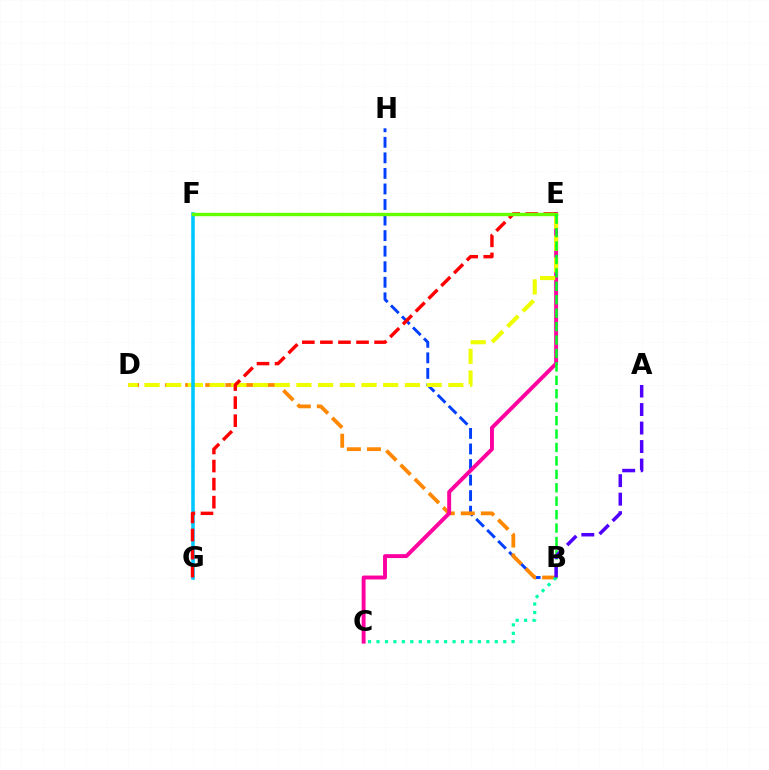{('B', 'H'): [{'color': '#003fff', 'line_style': 'dashed', 'thickness': 2.11}], ('B', 'D'): [{'color': '#ff8800', 'line_style': 'dashed', 'thickness': 2.73}], ('C', 'E'): [{'color': '#ff00a0', 'line_style': 'solid', 'thickness': 2.81}], ('D', 'E'): [{'color': '#eeff00', 'line_style': 'dashed', 'thickness': 2.95}], ('F', 'G'): [{'color': '#00c7ff', 'line_style': 'solid', 'thickness': 2.56}], ('B', 'C'): [{'color': '#00ffaf', 'line_style': 'dotted', 'thickness': 2.3}], ('E', 'F'): [{'color': '#d600ff', 'line_style': 'dashed', 'thickness': 1.95}, {'color': '#66ff00', 'line_style': 'solid', 'thickness': 2.44}], ('E', 'G'): [{'color': '#ff0000', 'line_style': 'dashed', 'thickness': 2.45}], ('B', 'E'): [{'color': '#00ff27', 'line_style': 'dashed', 'thickness': 1.82}], ('A', 'B'): [{'color': '#4f00ff', 'line_style': 'dashed', 'thickness': 2.51}]}